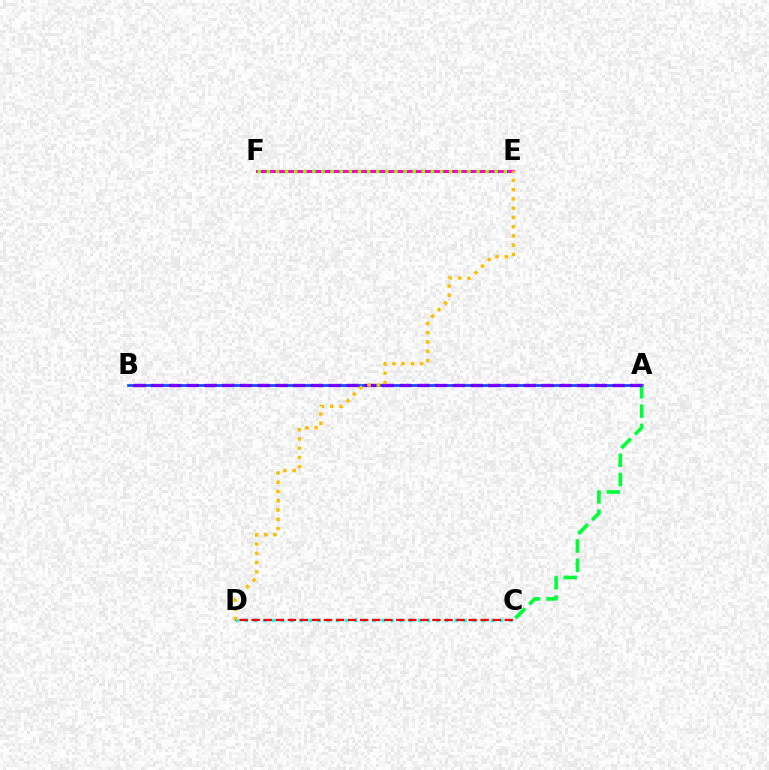{('E', 'F'): [{'color': '#ff00cf', 'line_style': 'solid', 'thickness': 2.21}, {'color': '#84ff00', 'line_style': 'dotted', 'thickness': 2.48}], ('A', 'B'): [{'color': '#004bff', 'line_style': 'solid', 'thickness': 1.9}, {'color': '#7200ff', 'line_style': 'dashed', 'thickness': 2.41}], ('A', 'C'): [{'color': '#00ff39', 'line_style': 'dashed', 'thickness': 2.63}], ('C', 'D'): [{'color': '#00fff6', 'line_style': 'dotted', 'thickness': 2.48}, {'color': '#ff0000', 'line_style': 'dashed', 'thickness': 1.64}], ('D', 'E'): [{'color': '#ffbd00', 'line_style': 'dotted', 'thickness': 2.51}]}